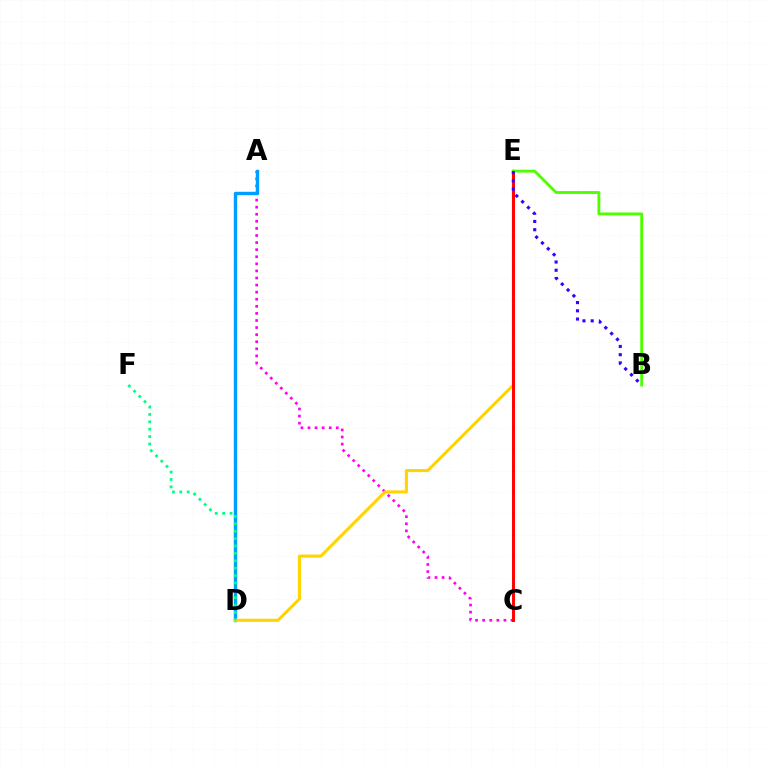{('A', 'C'): [{'color': '#ff00ed', 'line_style': 'dotted', 'thickness': 1.92}], ('A', 'D'): [{'color': '#009eff', 'line_style': 'solid', 'thickness': 2.46}], ('D', 'E'): [{'color': '#ffd500', 'line_style': 'solid', 'thickness': 2.22}], ('C', 'E'): [{'color': '#ff0000', 'line_style': 'solid', 'thickness': 2.12}], ('B', 'E'): [{'color': '#4fff00', 'line_style': 'solid', 'thickness': 2.05}, {'color': '#3700ff', 'line_style': 'dotted', 'thickness': 2.24}], ('D', 'F'): [{'color': '#00ff86', 'line_style': 'dotted', 'thickness': 2.01}]}